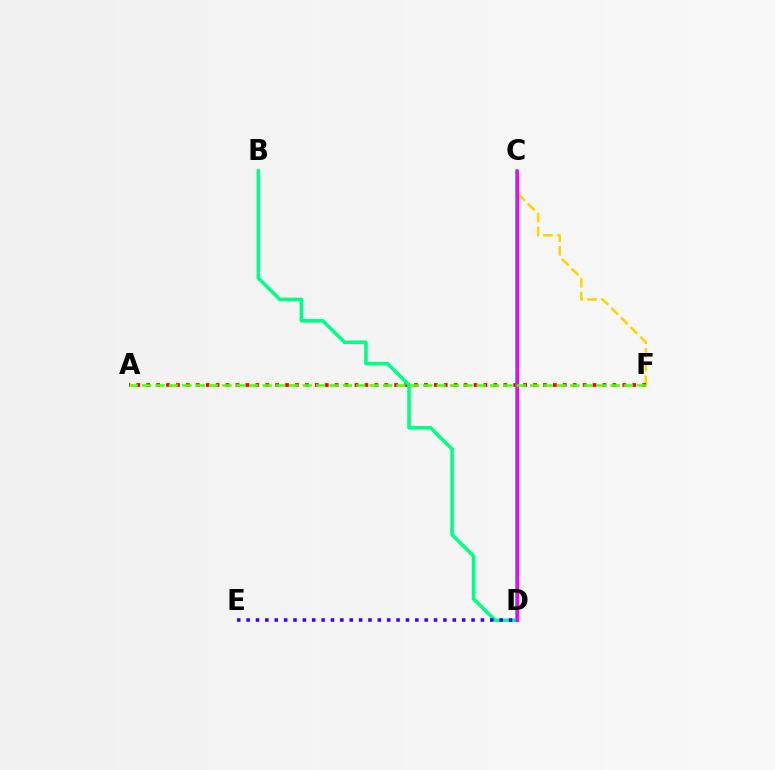{('C', 'F'): [{'color': '#ffd500', 'line_style': 'dashed', 'thickness': 1.86}], ('A', 'F'): [{'color': '#ff0000', 'line_style': 'dotted', 'thickness': 2.69}, {'color': '#4fff00', 'line_style': 'dashed', 'thickness': 1.82}], ('B', 'D'): [{'color': '#00ff86', 'line_style': 'solid', 'thickness': 2.58}], ('D', 'E'): [{'color': '#3700ff', 'line_style': 'dotted', 'thickness': 2.55}], ('C', 'D'): [{'color': '#009eff', 'line_style': 'solid', 'thickness': 2.54}, {'color': '#ff00ed', 'line_style': 'solid', 'thickness': 2.3}]}